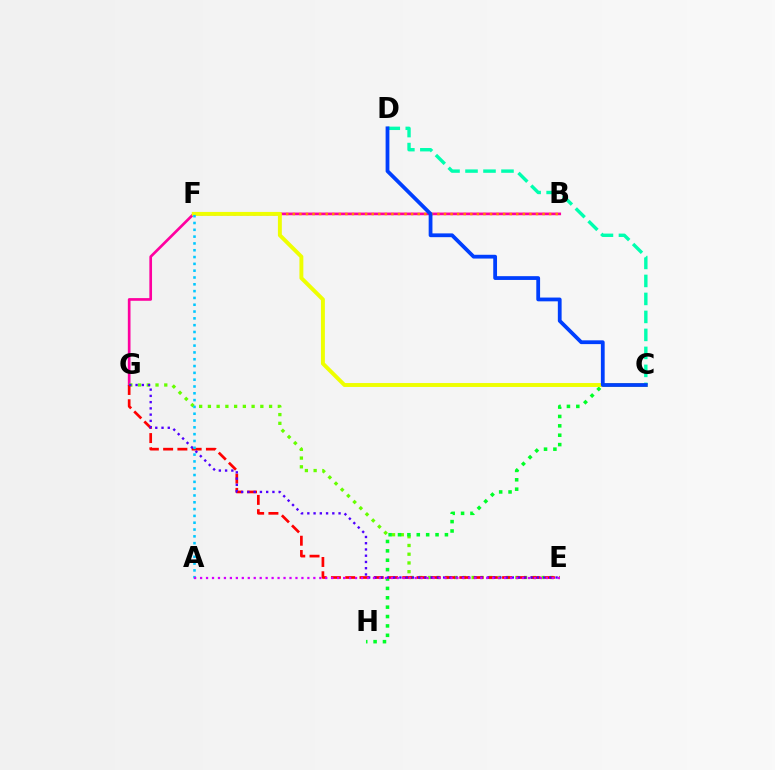{('B', 'G'): [{'color': '#ff00a0', 'line_style': 'solid', 'thickness': 1.93}], ('E', 'G'): [{'color': '#66ff00', 'line_style': 'dotted', 'thickness': 2.37}, {'color': '#ff0000', 'line_style': 'dashed', 'thickness': 1.94}, {'color': '#4f00ff', 'line_style': 'dotted', 'thickness': 1.7}], ('B', 'F'): [{'color': '#ff8800', 'line_style': 'dotted', 'thickness': 1.79}], ('C', 'H'): [{'color': '#00ff27', 'line_style': 'dotted', 'thickness': 2.55}], ('C', 'F'): [{'color': '#eeff00', 'line_style': 'solid', 'thickness': 2.82}], ('A', 'F'): [{'color': '#00c7ff', 'line_style': 'dotted', 'thickness': 1.85}], ('A', 'E'): [{'color': '#d600ff', 'line_style': 'dotted', 'thickness': 1.62}], ('C', 'D'): [{'color': '#00ffaf', 'line_style': 'dashed', 'thickness': 2.44}, {'color': '#003fff', 'line_style': 'solid', 'thickness': 2.72}]}